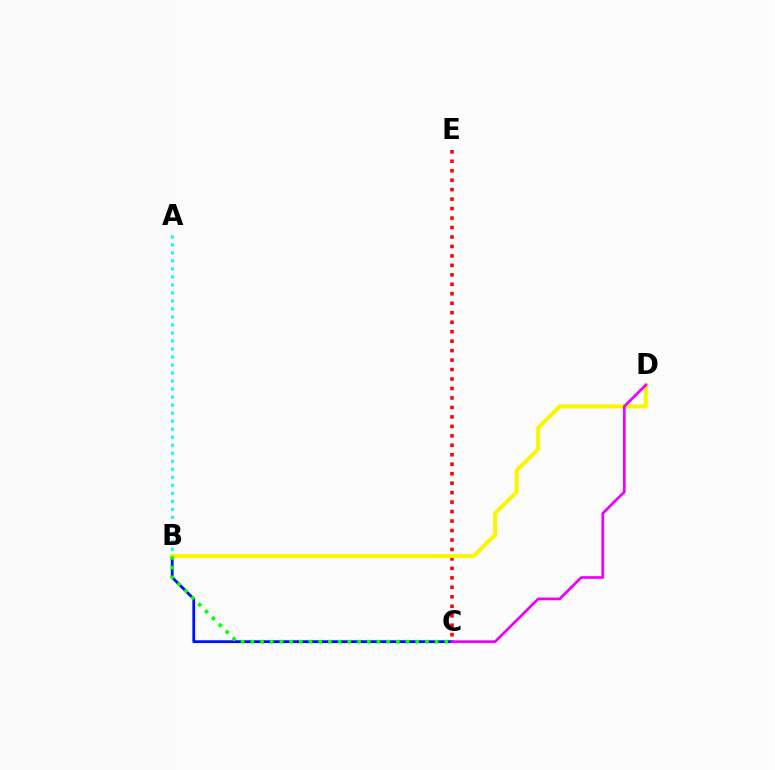{('B', 'C'): [{'color': '#0010ff', 'line_style': 'solid', 'thickness': 2.02}, {'color': '#08ff00', 'line_style': 'dotted', 'thickness': 2.64}], ('C', 'E'): [{'color': '#ff0000', 'line_style': 'dotted', 'thickness': 2.57}], ('B', 'D'): [{'color': '#fcf500', 'line_style': 'solid', 'thickness': 2.92}], ('C', 'D'): [{'color': '#ee00ff', 'line_style': 'solid', 'thickness': 1.96}], ('A', 'B'): [{'color': '#00fff6', 'line_style': 'dotted', 'thickness': 2.18}]}